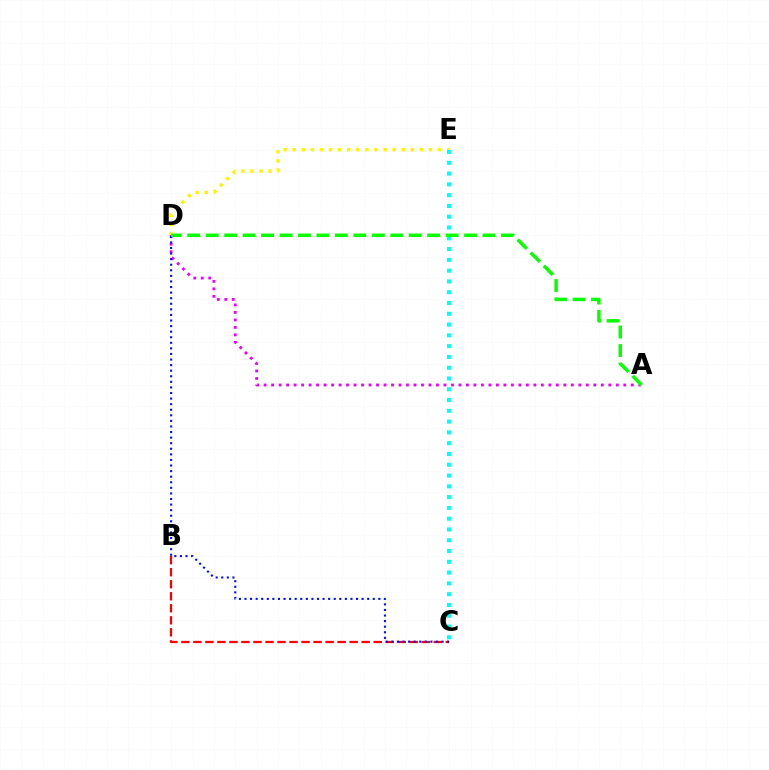{('D', 'E'): [{'color': '#fcf500', 'line_style': 'dotted', 'thickness': 2.47}], ('A', 'D'): [{'color': '#ee00ff', 'line_style': 'dotted', 'thickness': 2.04}, {'color': '#08ff00', 'line_style': 'dashed', 'thickness': 2.51}], ('B', 'C'): [{'color': '#ff0000', 'line_style': 'dashed', 'thickness': 1.63}], ('C', 'E'): [{'color': '#00fff6', 'line_style': 'dotted', 'thickness': 2.93}], ('C', 'D'): [{'color': '#0010ff', 'line_style': 'dotted', 'thickness': 1.52}]}